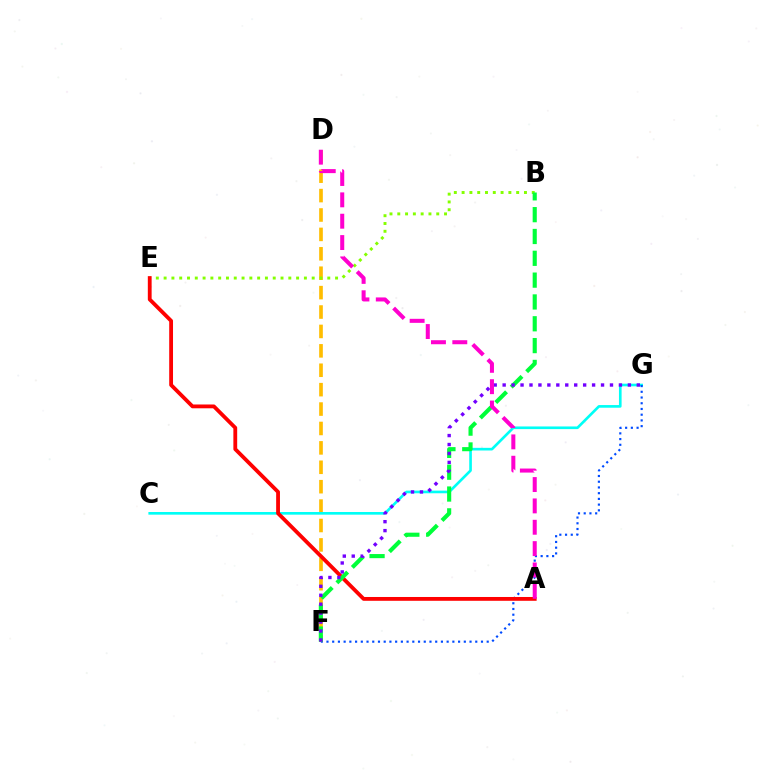{('D', 'F'): [{'color': '#ffbd00', 'line_style': 'dashed', 'thickness': 2.64}], ('C', 'G'): [{'color': '#00fff6', 'line_style': 'solid', 'thickness': 1.91}], ('F', 'G'): [{'color': '#004bff', 'line_style': 'dotted', 'thickness': 1.55}, {'color': '#7200ff', 'line_style': 'dotted', 'thickness': 2.43}], ('B', 'E'): [{'color': '#84ff00', 'line_style': 'dotted', 'thickness': 2.12}], ('A', 'E'): [{'color': '#ff0000', 'line_style': 'solid', 'thickness': 2.74}], ('B', 'F'): [{'color': '#00ff39', 'line_style': 'dashed', 'thickness': 2.96}], ('A', 'D'): [{'color': '#ff00cf', 'line_style': 'dashed', 'thickness': 2.9}]}